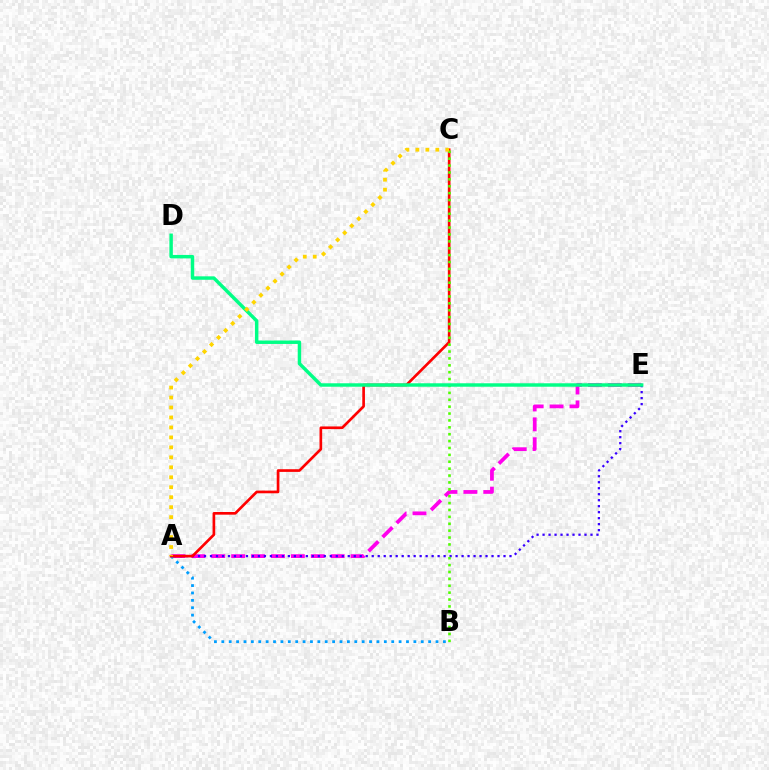{('A', 'E'): [{'color': '#ff00ed', 'line_style': 'dashed', 'thickness': 2.7}, {'color': '#3700ff', 'line_style': 'dotted', 'thickness': 1.63}], ('A', 'B'): [{'color': '#009eff', 'line_style': 'dotted', 'thickness': 2.01}], ('A', 'C'): [{'color': '#ff0000', 'line_style': 'solid', 'thickness': 1.92}, {'color': '#ffd500', 'line_style': 'dotted', 'thickness': 2.71}], ('B', 'C'): [{'color': '#4fff00', 'line_style': 'dotted', 'thickness': 1.87}], ('D', 'E'): [{'color': '#00ff86', 'line_style': 'solid', 'thickness': 2.49}]}